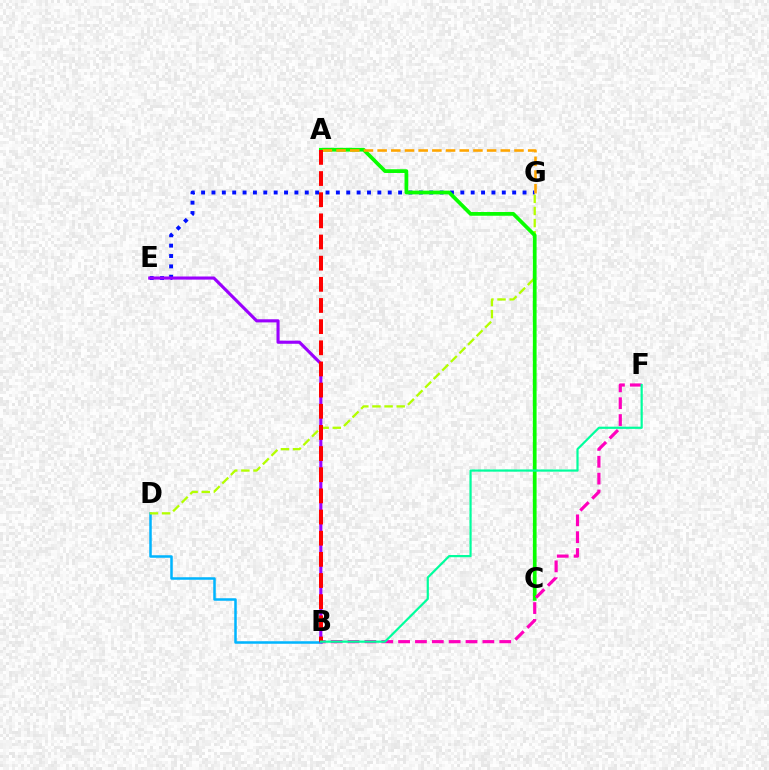{('E', 'G'): [{'color': '#0010ff', 'line_style': 'dotted', 'thickness': 2.82}], ('B', 'D'): [{'color': '#00b5ff', 'line_style': 'solid', 'thickness': 1.81}], ('D', 'G'): [{'color': '#b3ff00', 'line_style': 'dashed', 'thickness': 1.65}], ('A', 'C'): [{'color': '#08ff00', 'line_style': 'solid', 'thickness': 2.69}], ('B', 'F'): [{'color': '#ff00bd', 'line_style': 'dashed', 'thickness': 2.29}, {'color': '#00ff9d', 'line_style': 'solid', 'thickness': 1.58}], ('B', 'E'): [{'color': '#9b00ff', 'line_style': 'solid', 'thickness': 2.24}], ('A', 'G'): [{'color': '#ffa500', 'line_style': 'dashed', 'thickness': 1.86}], ('A', 'B'): [{'color': '#ff0000', 'line_style': 'dashed', 'thickness': 2.87}]}